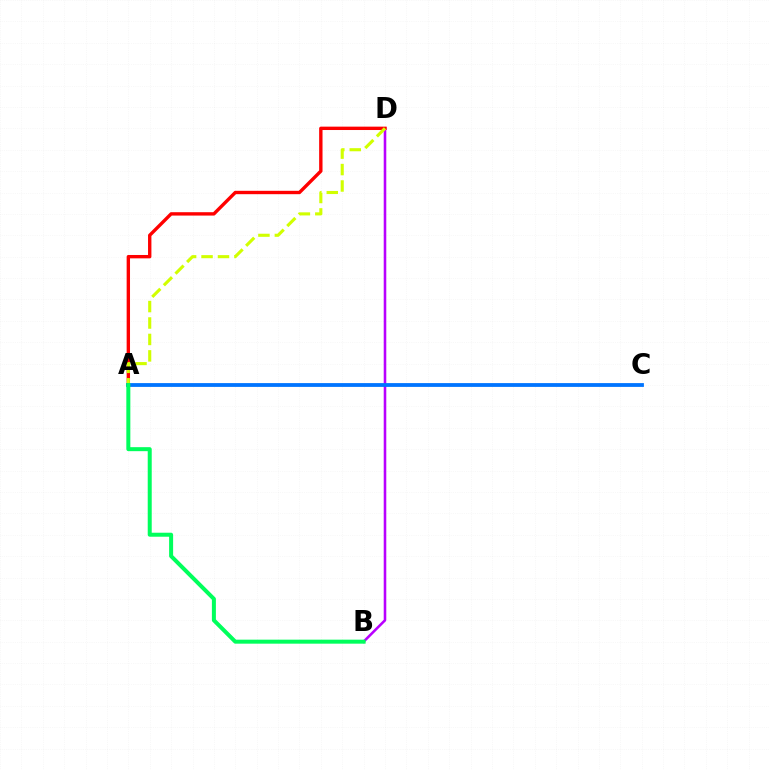{('B', 'D'): [{'color': '#b900ff', 'line_style': 'solid', 'thickness': 1.85}], ('A', 'D'): [{'color': '#ff0000', 'line_style': 'solid', 'thickness': 2.43}, {'color': '#d1ff00', 'line_style': 'dashed', 'thickness': 2.23}], ('A', 'C'): [{'color': '#0074ff', 'line_style': 'solid', 'thickness': 2.73}], ('A', 'B'): [{'color': '#00ff5c', 'line_style': 'solid', 'thickness': 2.88}]}